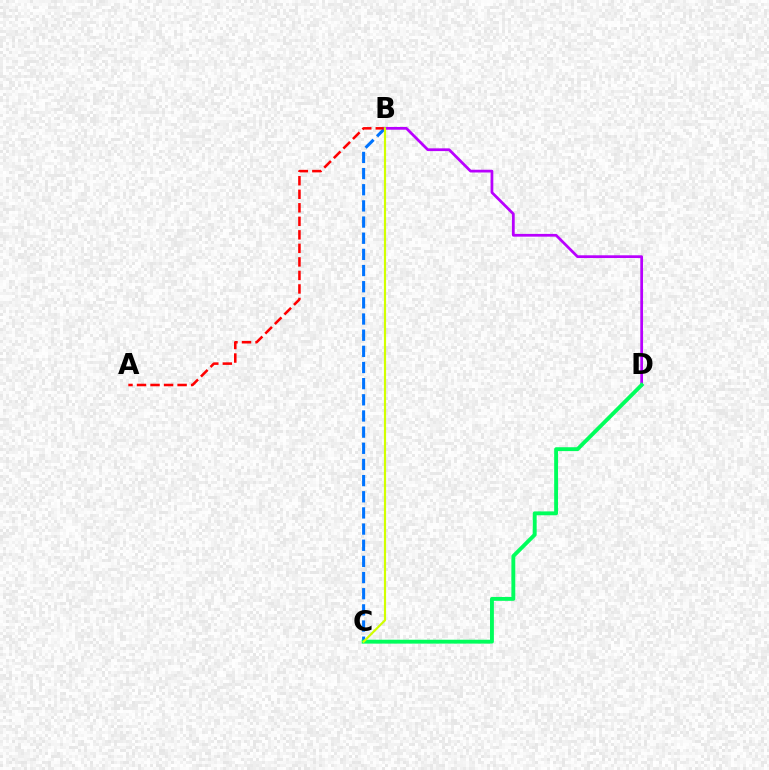{('B', 'C'): [{'color': '#0074ff', 'line_style': 'dashed', 'thickness': 2.2}, {'color': '#d1ff00', 'line_style': 'solid', 'thickness': 1.56}], ('A', 'B'): [{'color': '#ff0000', 'line_style': 'dashed', 'thickness': 1.84}], ('B', 'D'): [{'color': '#b900ff', 'line_style': 'solid', 'thickness': 1.98}], ('C', 'D'): [{'color': '#00ff5c', 'line_style': 'solid', 'thickness': 2.79}]}